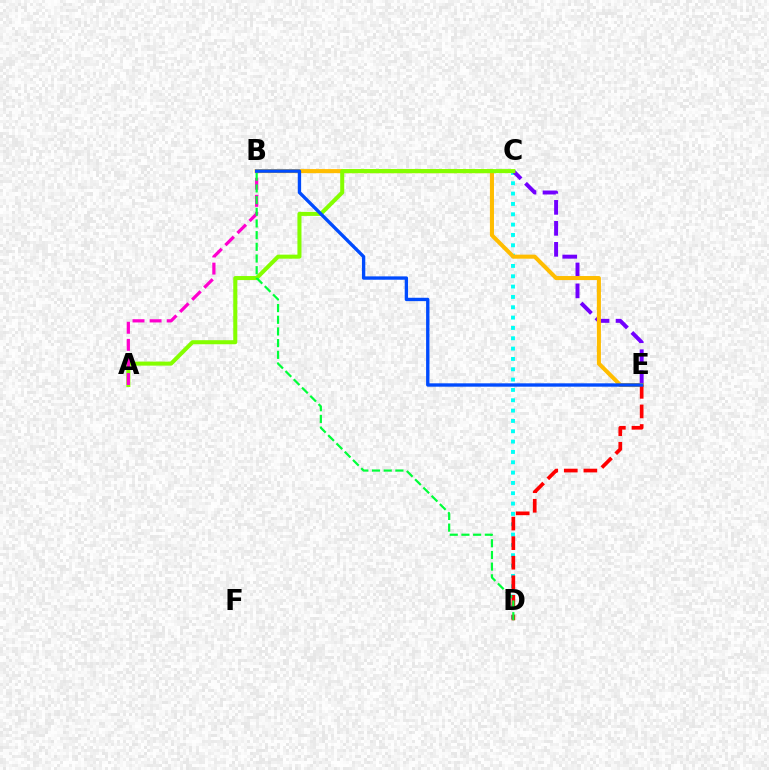{('C', 'D'): [{'color': '#00fff6', 'line_style': 'dotted', 'thickness': 2.81}], ('C', 'E'): [{'color': '#7200ff', 'line_style': 'dashed', 'thickness': 2.85}], ('B', 'E'): [{'color': '#ffbd00', 'line_style': 'solid', 'thickness': 2.93}, {'color': '#004bff', 'line_style': 'solid', 'thickness': 2.42}], ('D', 'E'): [{'color': '#ff0000', 'line_style': 'dashed', 'thickness': 2.66}], ('A', 'C'): [{'color': '#84ff00', 'line_style': 'solid', 'thickness': 2.91}], ('A', 'B'): [{'color': '#ff00cf', 'line_style': 'dashed', 'thickness': 2.32}], ('B', 'D'): [{'color': '#00ff39', 'line_style': 'dashed', 'thickness': 1.59}]}